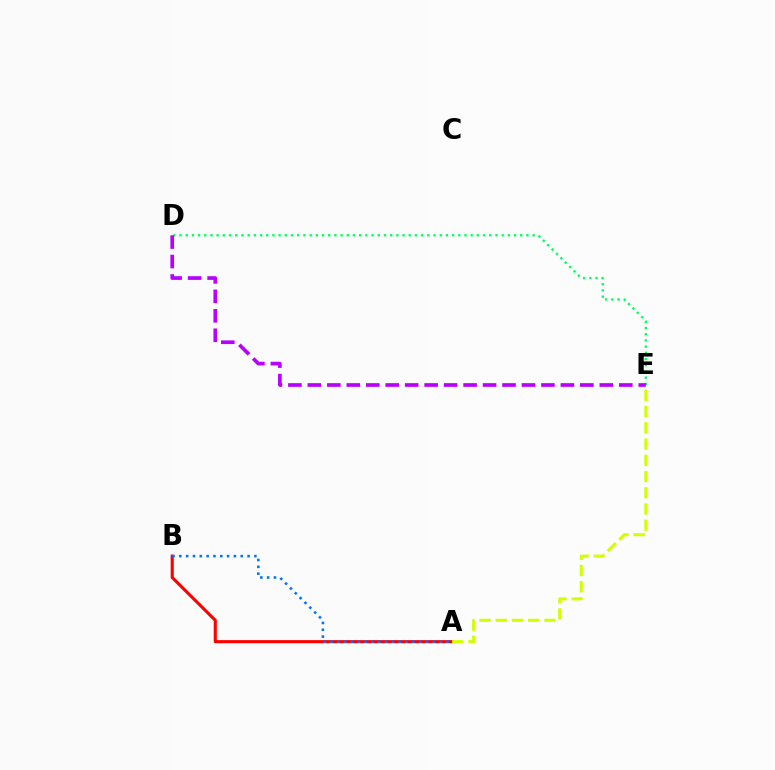{('A', 'B'): [{'color': '#ff0000', 'line_style': 'solid', 'thickness': 2.24}, {'color': '#0074ff', 'line_style': 'dotted', 'thickness': 1.85}], ('D', 'E'): [{'color': '#00ff5c', 'line_style': 'dotted', 'thickness': 1.68}, {'color': '#b900ff', 'line_style': 'dashed', 'thickness': 2.64}], ('A', 'E'): [{'color': '#d1ff00', 'line_style': 'dashed', 'thickness': 2.2}]}